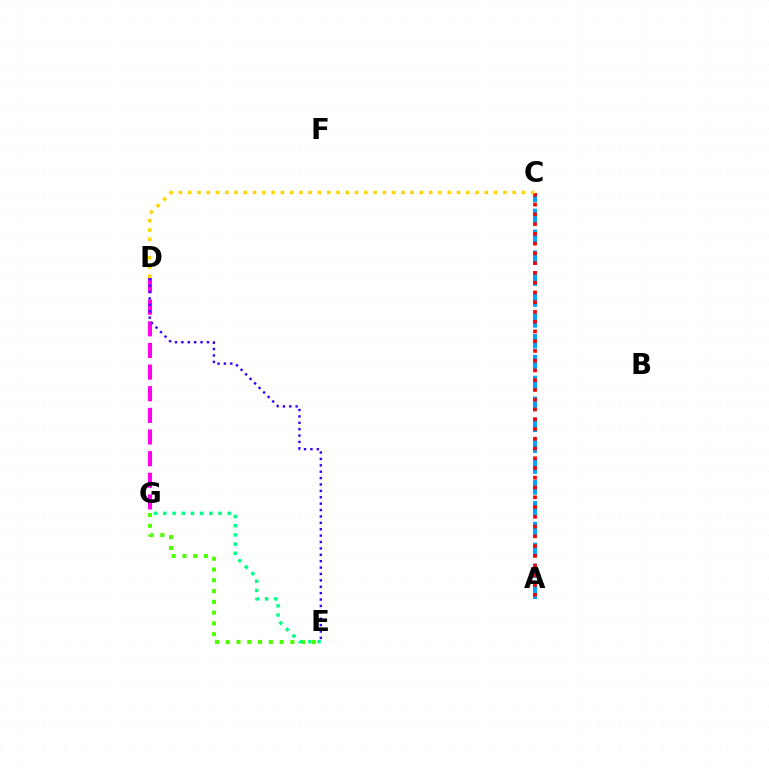{('A', 'C'): [{'color': '#009eff', 'line_style': 'dashed', 'thickness': 2.84}, {'color': '#ff0000', 'line_style': 'dotted', 'thickness': 2.65}], ('E', 'G'): [{'color': '#4fff00', 'line_style': 'dotted', 'thickness': 2.93}, {'color': '#00ff86', 'line_style': 'dotted', 'thickness': 2.5}], ('D', 'G'): [{'color': '#ff00ed', 'line_style': 'dashed', 'thickness': 2.94}], ('C', 'D'): [{'color': '#ffd500', 'line_style': 'dotted', 'thickness': 2.52}], ('D', 'E'): [{'color': '#3700ff', 'line_style': 'dotted', 'thickness': 1.74}]}